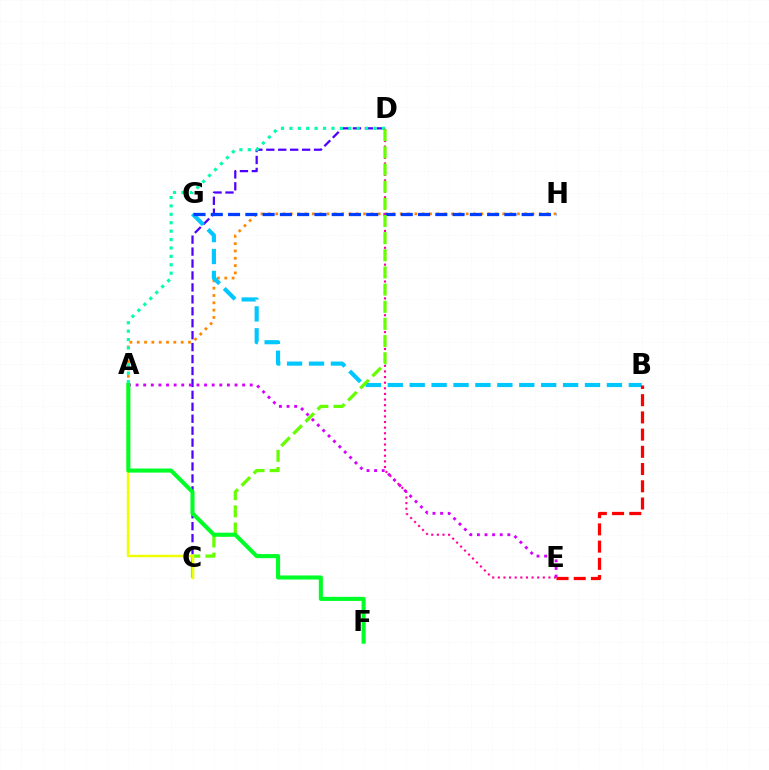{('A', 'H'): [{'color': '#ff8800', 'line_style': 'dotted', 'thickness': 1.99}], ('C', 'D'): [{'color': '#4f00ff', 'line_style': 'dashed', 'thickness': 1.62}, {'color': '#66ff00', 'line_style': 'dashed', 'thickness': 2.33}], ('B', 'G'): [{'color': '#00c7ff', 'line_style': 'dashed', 'thickness': 2.98}], ('G', 'H'): [{'color': '#003fff', 'line_style': 'dashed', 'thickness': 2.35}], ('A', 'D'): [{'color': '#00ffaf', 'line_style': 'dotted', 'thickness': 2.28}], ('B', 'E'): [{'color': '#ff0000', 'line_style': 'dashed', 'thickness': 2.34}], ('D', 'E'): [{'color': '#ff00a0', 'line_style': 'dotted', 'thickness': 1.53}], ('A', 'E'): [{'color': '#d600ff', 'line_style': 'dotted', 'thickness': 2.07}], ('A', 'C'): [{'color': '#eeff00', 'line_style': 'solid', 'thickness': 1.78}], ('A', 'F'): [{'color': '#00ff27', 'line_style': 'solid', 'thickness': 2.93}]}